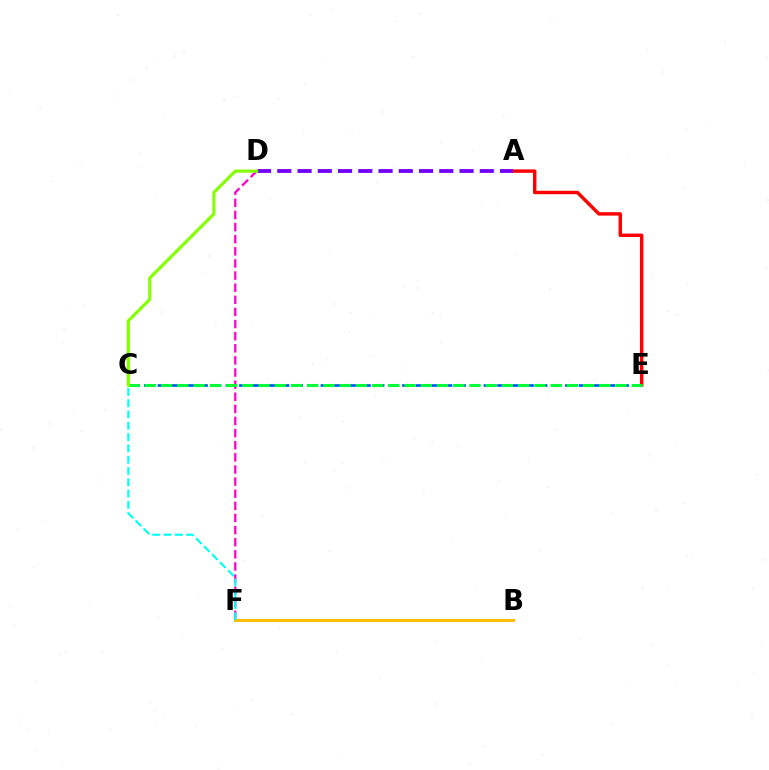{('C', 'E'): [{'color': '#004bff', 'line_style': 'dashed', 'thickness': 1.85}, {'color': '#00ff39', 'line_style': 'dashed', 'thickness': 2.2}], ('B', 'F'): [{'color': '#ffbd00', 'line_style': 'solid', 'thickness': 2.15}], ('A', 'E'): [{'color': '#ff0000', 'line_style': 'solid', 'thickness': 2.47}], ('D', 'F'): [{'color': '#ff00cf', 'line_style': 'dashed', 'thickness': 1.65}], ('A', 'D'): [{'color': '#7200ff', 'line_style': 'dashed', 'thickness': 2.75}], ('C', 'D'): [{'color': '#84ff00', 'line_style': 'solid', 'thickness': 2.26}], ('C', 'F'): [{'color': '#00fff6', 'line_style': 'dashed', 'thickness': 1.54}]}